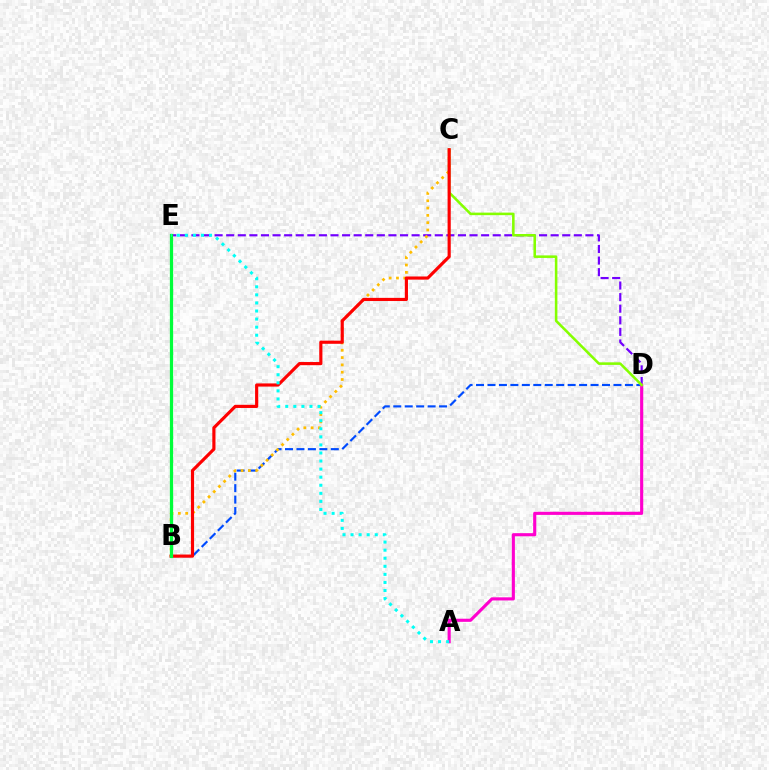{('B', 'D'): [{'color': '#004bff', 'line_style': 'dashed', 'thickness': 1.56}], ('D', 'E'): [{'color': '#7200ff', 'line_style': 'dashed', 'thickness': 1.57}], ('B', 'C'): [{'color': '#ffbd00', 'line_style': 'dotted', 'thickness': 1.99}, {'color': '#ff0000', 'line_style': 'solid', 'thickness': 2.27}], ('A', 'D'): [{'color': '#ff00cf', 'line_style': 'solid', 'thickness': 2.25}], ('C', 'D'): [{'color': '#84ff00', 'line_style': 'solid', 'thickness': 1.84}], ('B', 'E'): [{'color': '#00ff39', 'line_style': 'solid', 'thickness': 2.34}], ('A', 'E'): [{'color': '#00fff6', 'line_style': 'dotted', 'thickness': 2.19}]}